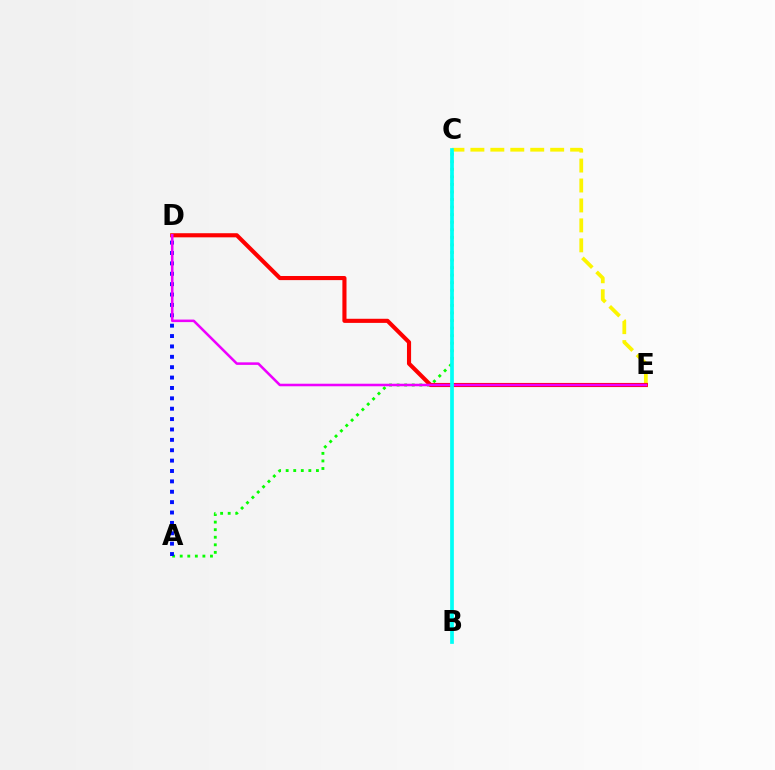{('A', 'C'): [{'color': '#08ff00', 'line_style': 'dotted', 'thickness': 2.05}], ('C', 'E'): [{'color': '#fcf500', 'line_style': 'dashed', 'thickness': 2.71}], ('A', 'D'): [{'color': '#0010ff', 'line_style': 'dotted', 'thickness': 2.82}], ('D', 'E'): [{'color': '#ff0000', 'line_style': 'solid', 'thickness': 2.96}, {'color': '#ee00ff', 'line_style': 'solid', 'thickness': 1.83}], ('B', 'C'): [{'color': '#00fff6', 'line_style': 'solid', 'thickness': 2.67}]}